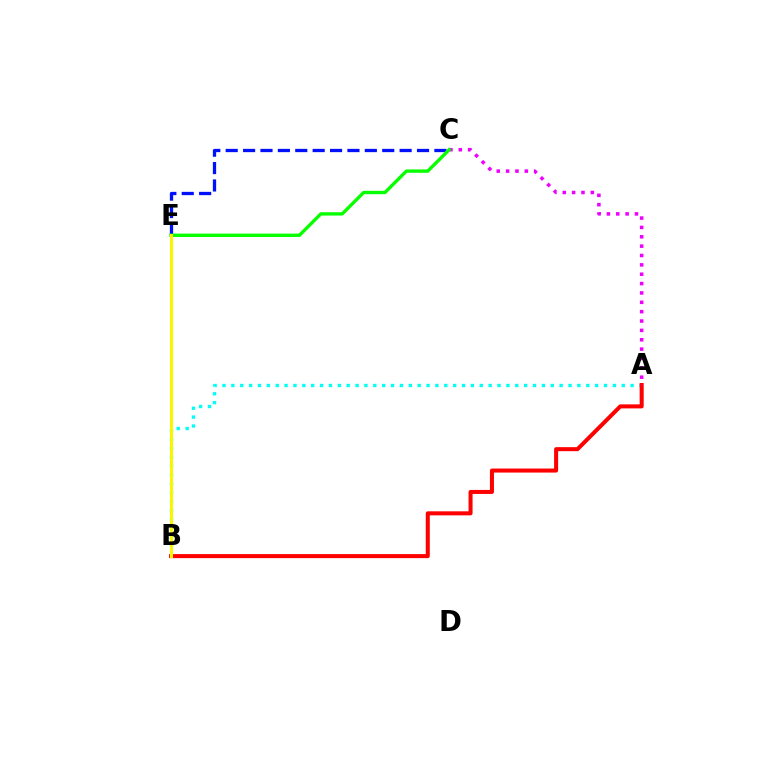{('A', 'B'): [{'color': '#00fff6', 'line_style': 'dotted', 'thickness': 2.41}, {'color': '#ff0000', 'line_style': 'solid', 'thickness': 2.9}], ('C', 'E'): [{'color': '#0010ff', 'line_style': 'dashed', 'thickness': 2.36}, {'color': '#08ff00', 'line_style': 'solid', 'thickness': 2.42}], ('A', 'C'): [{'color': '#ee00ff', 'line_style': 'dotted', 'thickness': 2.54}], ('B', 'E'): [{'color': '#fcf500', 'line_style': 'solid', 'thickness': 2.18}]}